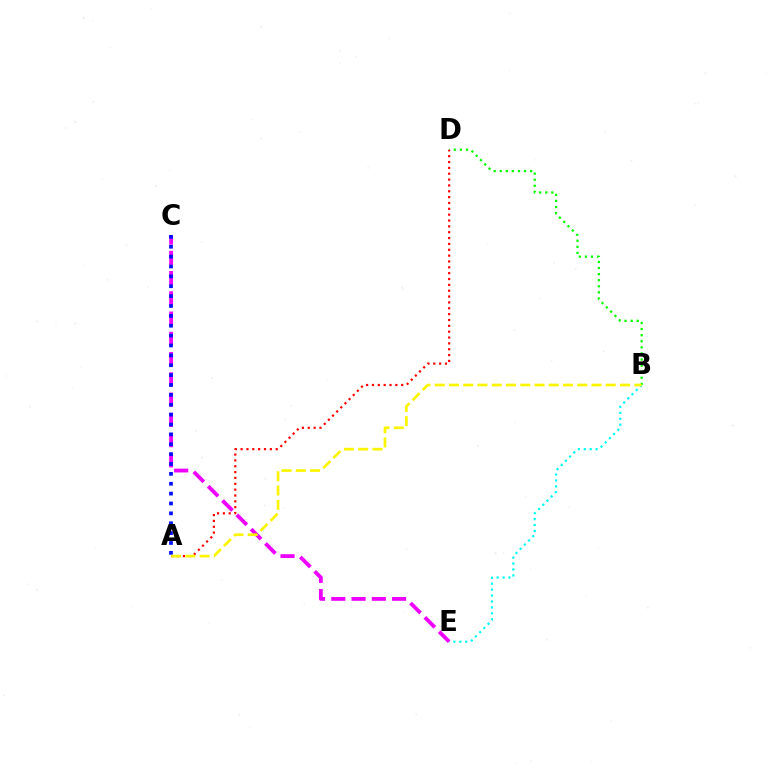{('B', 'E'): [{'color': '#00fff6', 'line_style': 'dotted', 'thickness': 1.61}], ('C', 'E'): [{'color': '#ee00ff', 'line_style': 'dashed', 'thickness': 2.75}], ('B', 'D'): [{'color': '#08ff00', 'line_style': 'dotted', 'thickness': 1.65}], ('A', 'D'): [{'color': '#ff0000', 'line_style': 'dotted', 'thickness': 1.59}], ('A', 'C'): [{'color': '#0010ff', 'line_style': 'dotted', 'thickness': 2.68}], ('A', 'B'): [{'color': '#fcf500', 'line_style': 'dashed', 'thickness': 1.94}]}